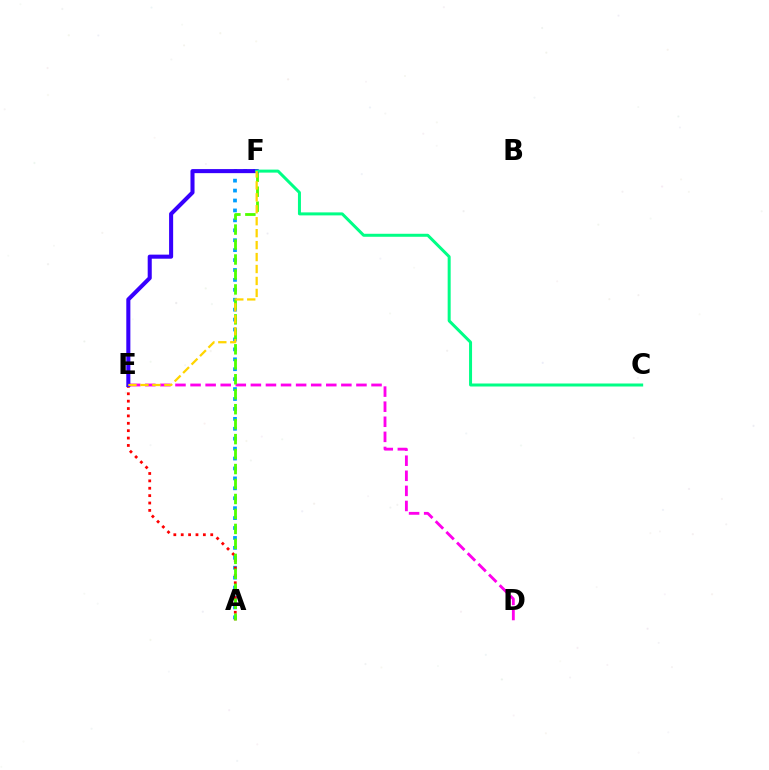{('A', 'F'): [{'color': '#009eff', 'line_style': 'dotted', 'thickness': 2.7}, {'color': '#4fff00', 'line_style': 'dashed', 'thickness': 2.03}], ('A', 'E'): [{'color': '#ff0000', 'line_style': 'dotted', 'thickness': 2.01}], ('D', 'E'): [{'color': '#ff00ed', 'line_style': 'dashed', 'thickness': 2.05}], ('E', 'F'): [{'color': '#3700ff', 'line_style': 'solid', 'thickness': 2.92}, {'color': '#ffd500', 'line_style': 'dashed', 'thickness': 1.62}], ('C', 'F'): [{'color': '#00ff86', 'line_style': 'solid', 'thickness': 2.16}]}